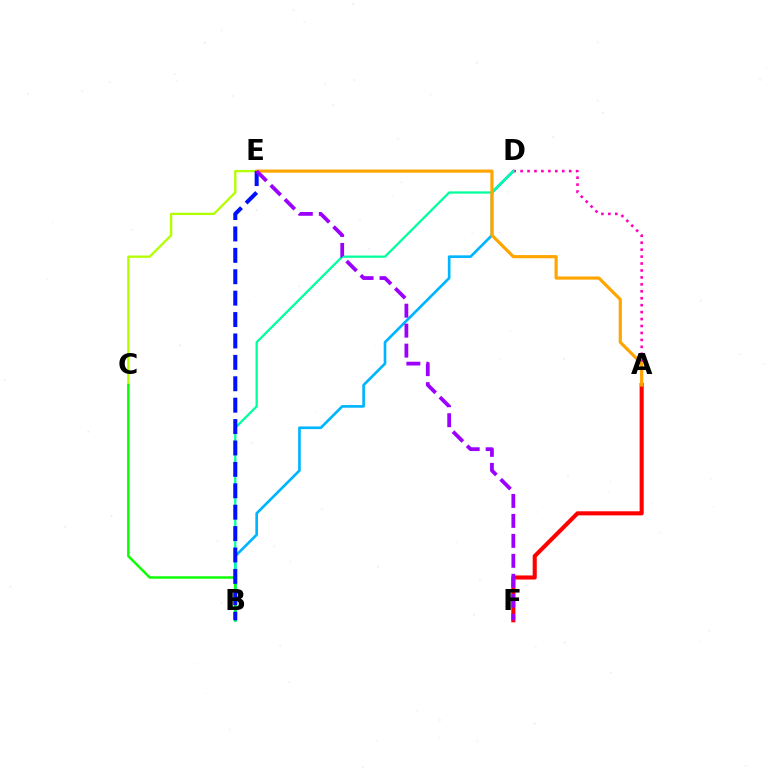{('B', 'D'): [{'color': '#00b5ff', 'line_style': 'solid', 'thickness': 1.91}, {'color': '#00ff9d', 'line_style': 'solid', 'thickness': 1.64}], ('C', 'E'): [{'color': '#b3ff00', 'line_style': 'solid', 'thickness': 1.67}], ('A', 'D'): [{'color': '#ff00bd', 'line_style': 'dotted', 'thickness': 1.89}], ('A', 'F'): [{'color': '#ff0000', 'line_style': 'solid', 'thickness': 2.95}], ('A', 'E'): [{'color': '#ffa500', 'line_style': 'solid', 'thickness': 2.28}], ('B', 'C'): [{'color': '#08ff00', 'line_style': 'solid', 'thickness': 1.76}], ('B', 'E'): [{'color': '#0010ff', 'line_style': 'dashed', 'thickness': 2.91}], ('E', 'F'): [{'color': '#9b00ff', 'line_style': 'dashed', 'thickness': 2.71}]}